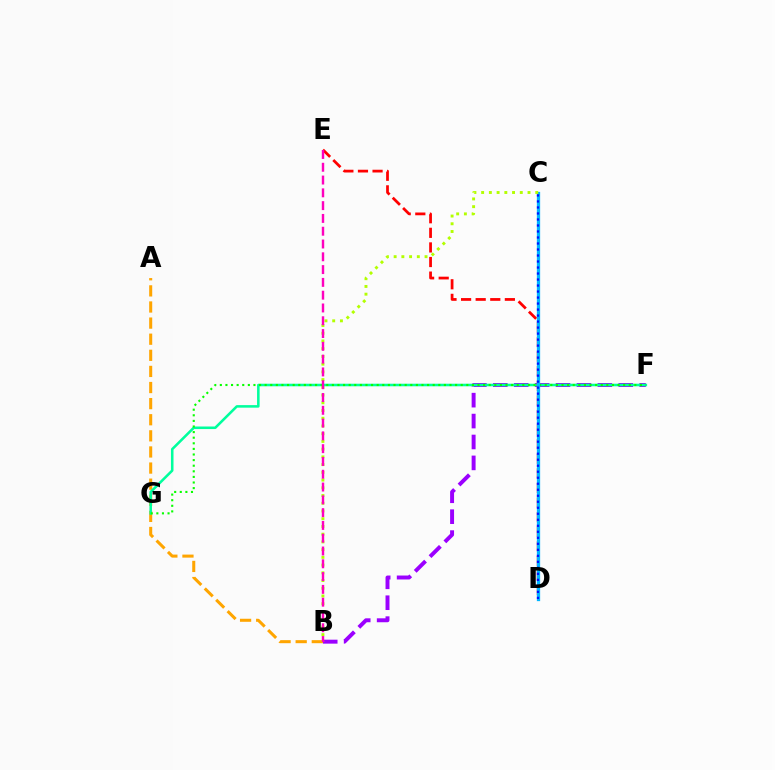{('B', 'F'): [{'color': '#9b00ff', 'line_style': 'dashed', 'thickness': 2.84}], ('A', 'B'): [{'color': '#ffa500', 'line_style': 'dashed', 'thickness': 2.19}], ('F', 'G'): [{'color': '#00ff9d', 'line_style': 'solid', 'thickness': 1.84}, {'color': '#08ff00', 'line_style': 'dotted', 'thickness': 1.52}], ('D', 'E'): [{'color': '#ff0000', 'line_style': 'dashed', 'thickness': 1.98}], ('C', 'D'): [{'color': '#00b5ff', 'line_style': 'solid', 'thickness': 2.36}, {'color': '#0010ff', 'line_style': 'dotted', 'thickness': 1.63}], ('B', 'C'): [{'color': '#b3ff00', 'line_style': 'dotted', 'thickness': 2.1}], ('B', 'E'): [{'color': '#ff00bd', 'line_style': 'dashed', 'thickness': 1.74}]}